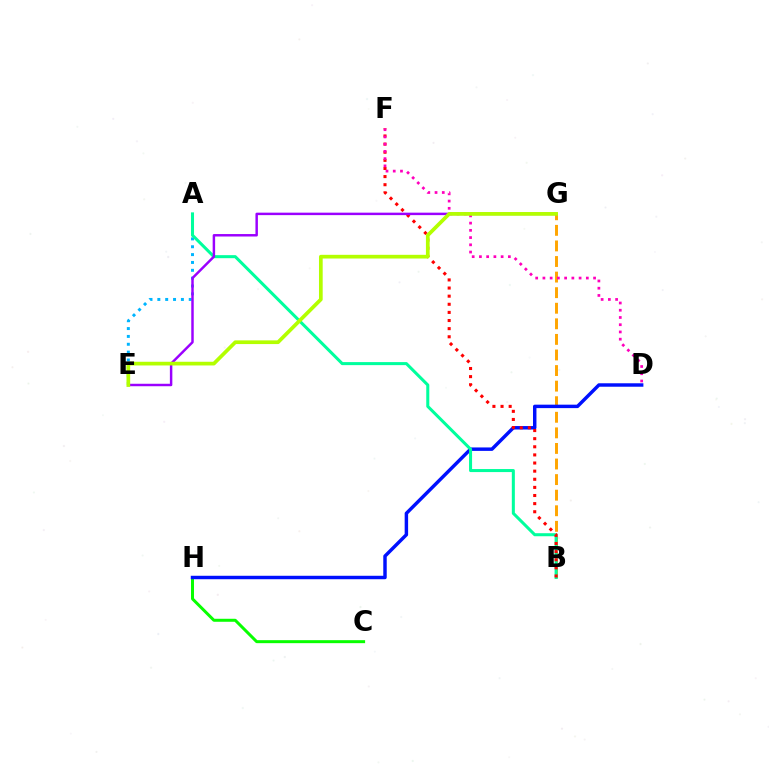{('C', 'H'): [{'color': '#08ff00', 'line_style': 'solid', 'thickness': 2.15}], ('B', 'G'): [{'color': '#ffa500', 'line_style': 'dashed', 'thickness': 2.12}], ('D', 'H'): [{'color': '#0010ff', 'line_style': 'solid', 'thickness': 2.48}], ('A', 'E'): [{'color': '#00b5ff', 'line_style': 'dotted', 'thickness': 2.13}], ('A', 'B'): [{'color': '#00ff9d', 'line_style': 'solid', 'thickness': 2.19}], ('B', 'F'): [{'color': '#ff0000', 'line_style': 'dotted', 'thickness': 2.21}], ('E', 'G'): [{'color': '#9b00ff', 'line_style': 'solid', 'thickness': 1.77}, {'color': '#b3ff00', 'line_style': 'solid', 'thickness': 2.67}], ('D', 'F'): [{'color': '#ff00bd', 'line_style': 'dotted', 'thickness': 1.97}]}